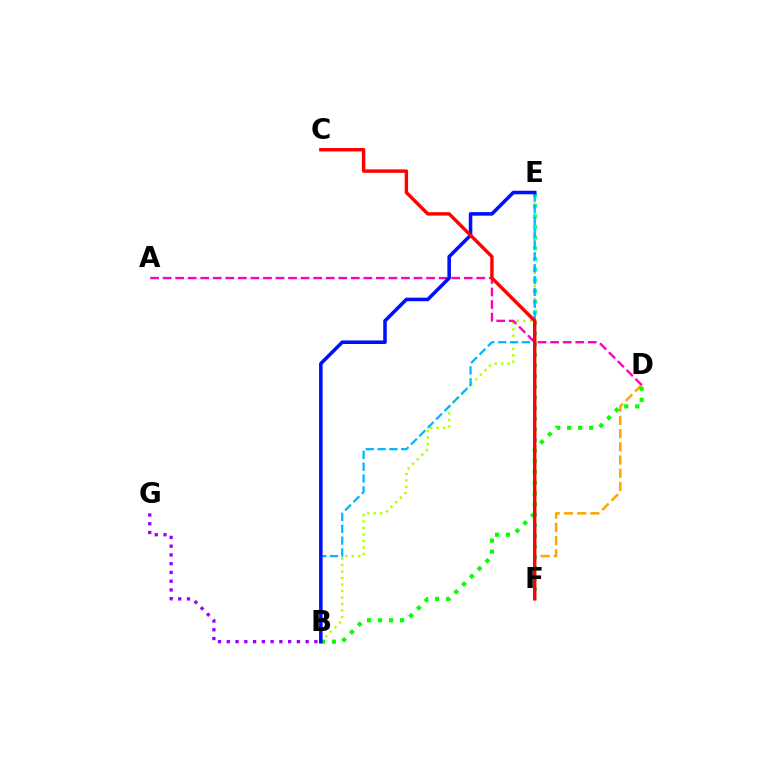{('B', 'E'): [{'color': '#b3ff00', 'line_style': 'dotted', 'thickness': 1.76}, {'color': '#00b5ff', 'line_style': 'dashed', 'thickness': 1.61}, {'color': '#0010ff', 'line_style': 'solid', 'thickness': 2.56}], ('D', 'F'): [{'color': '#ffa500', 'line_style': 'dashed', 'thickness': 1.8}], ('E', 'F'): [{'color': '#00ff9d', 'line_style': 'dotted', 'thickness': 2.9}], ('B', 'G'): [{'color': '#9b00ff', 'line_style': 'dotted', 'thickness': 2.38}], ('A', 'D'): [{'color': '#ff00bd', 'line_style': 'dashed', 'thickness': 1.7}], ('B', 'D'): [{'color': '#08ff00', 'line_style': 'dotted', 'thickness': 2.99}], ('C', 'F'): [{'color': '#ff0000', 'line_style': 'solid', 'thickness': 2.45}]}